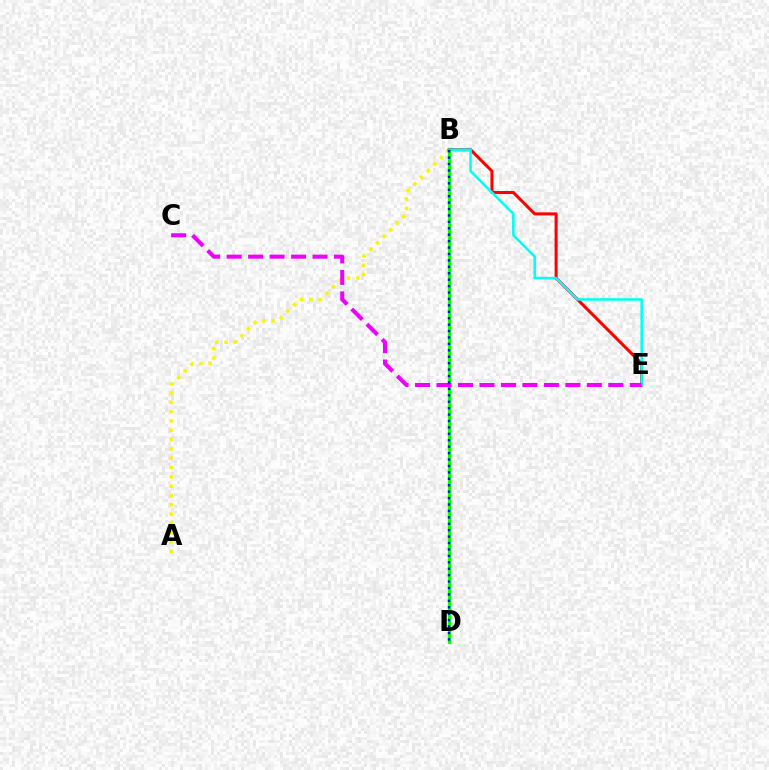{('A', 'B'): [{'color': '#fcf500', 'line_style': 'dotted', 'thickness': 2.53}], ('B', 'E'): [{'color': '#ff0000', 'line_style': 'solid', 'thickness': 2.19}, {'color': '#00fff6', 'line_style': 'solid', 'thickness': 1.82}], ('B', 'D'): [{'color': '#08ff00', 'line_style': 'solid', 'thickness': 2.28}, {'color': '#0010ff', 'line_style': 'dotted', 'thickness': 1.75}], ('C', 'E'): [{'color': '#ee00ff', 'line_style': 'dashed', 'thickness': 2.92}]}